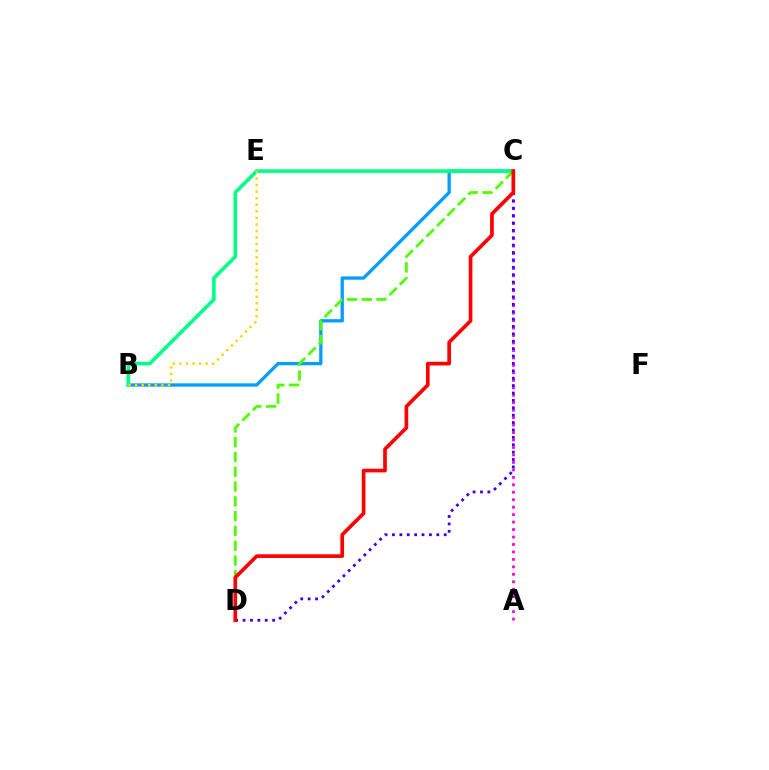{('B', 'C'): [{'color': '#009eff', 'line_style': 'solid', 'thickness': 2.38}, {'color': '#00ff86', 'line_style': 'solid', 'thickness': 2.61}], ('A', 'C'): [{'color': '#ff00ed', 'line_style': 'dotted', 'thickness': 2.03}], ('C', 'D'): [{'color': '#3700ff', 'line_style': 'dotted', 'thickness': 2.01}, {'color': '#4fff00', 'line_style': 'dashed', 'thickness': 2.01}, {'color': '#ff0000', 'line_style': 'solid', 'thickness': 2.65}], ('B', 'E'): [{'color': '#ffd500', 'line_style': 'dotted', 'thickness': 1.78}]}